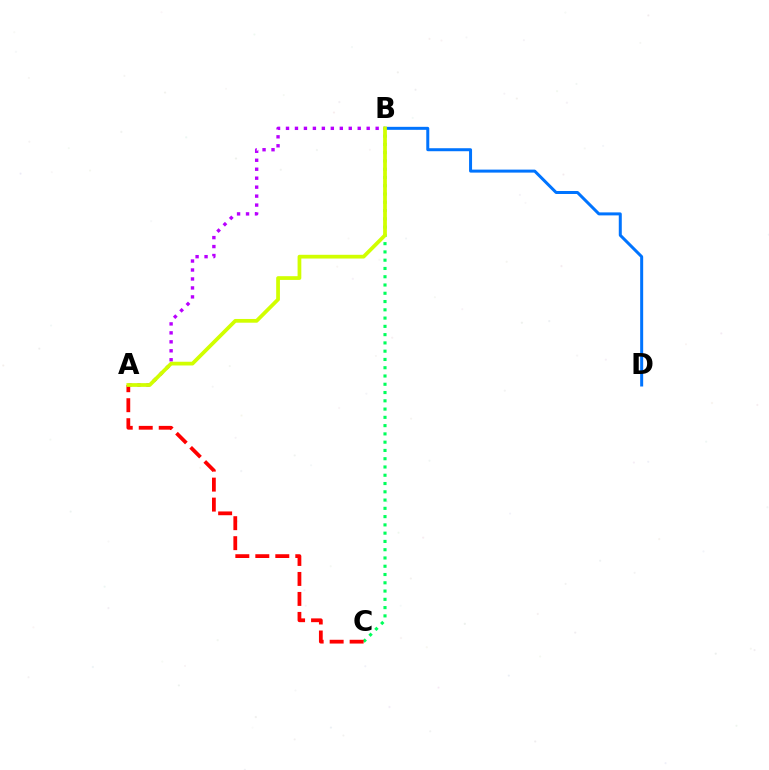{('A', 'B'): [{'color': '#b900ff', 'line_style': 'dotted', 'thickness': 2.44}, {'color': '#d1ff00', 'line_style': 'solid', 'thickness': 2.69}], ('B', 'C'): [{'color': '#00ff5c', 'line_style': 'dotted', 'thickness': 2.25}], ('B', 'D'): [{'color': '#0074ff', 'line_style': 'solid', 'thickness': 2.16}], ('A', 'C'): [{'color': '#ff0000', 'line_style': 'dashed', 'thickness': 2.72}]}